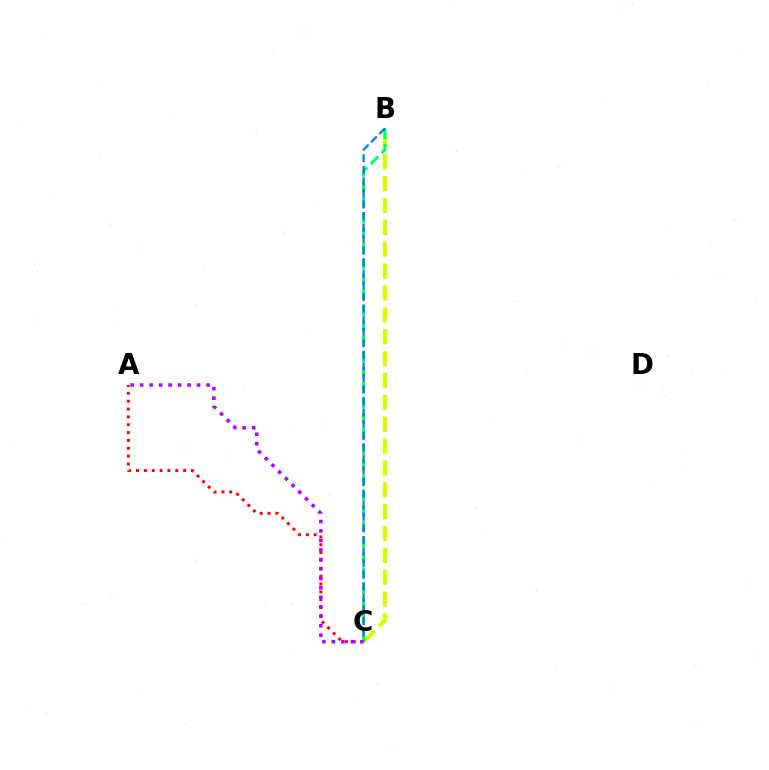{('B', 'C'): [{'color': '#d1ff00', 'line_style': 'dashed', 'thickness': 2.97}, {'color': '#00ff5c', 'line_style': 'dashed', 'thickness': 2.1}, {'color': '#0074ff', 'line_style': 'dashed', 'thickness': 1.57}], ('A', 'C'): [{'color': '#ff0000', 'line_style': 'dotted', 'thickness': 2.13}, {'color': '#b900ff', 'line_style': 'dotted', 'thickness': 2.58}]}